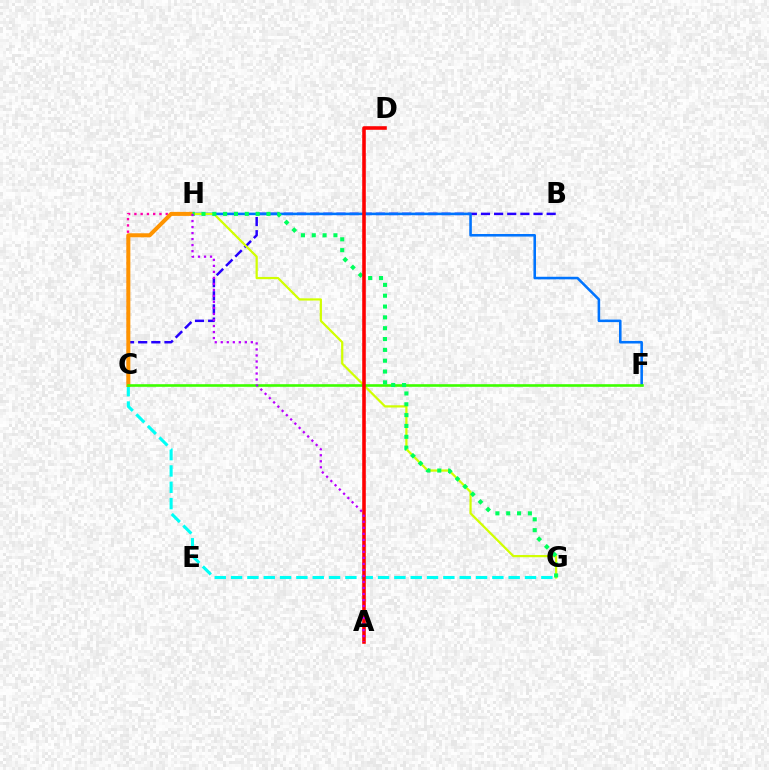{('B', 'C'): [{'color': '#2500ff', 'line_style': 'dashed', 'thickness': 1.78}], ('F', 'H'): [{'color': '#0074ff', 'line_style': 'solid', 'thickness': 1.85}], ('C', 'H'): [{'color': '#ff00ac', 'line_style': 'dotted', 'thickness': 1.7}, {'color': '#ff9400', 'line_style': 'solid', 'thickness': 2.9}], ('C', 'G'): [{'color': '#00fff6', 'line_style': 'dashed', 'thickness': 2.22}], ('G', 'H'): [{'color': '#d1ff00', 'line_style': 'solid', 'thickness': 1.6}, {'color': '#00ff5c', 'line_style': 'dotted', 'thickness': 2.94}], ('C', 'F'): [{'color': '#3dff00', 'line_style': 'solid', 'thickness': 1.89}], ('A', 'D'): [{'color': '#ff0000', 'line_style': 'solid', 'thickness': 2.58}], ('A', 'H'): [{'color': '#b900ff', 'line_style': 'dotted', 'thickness': 1.64}]}